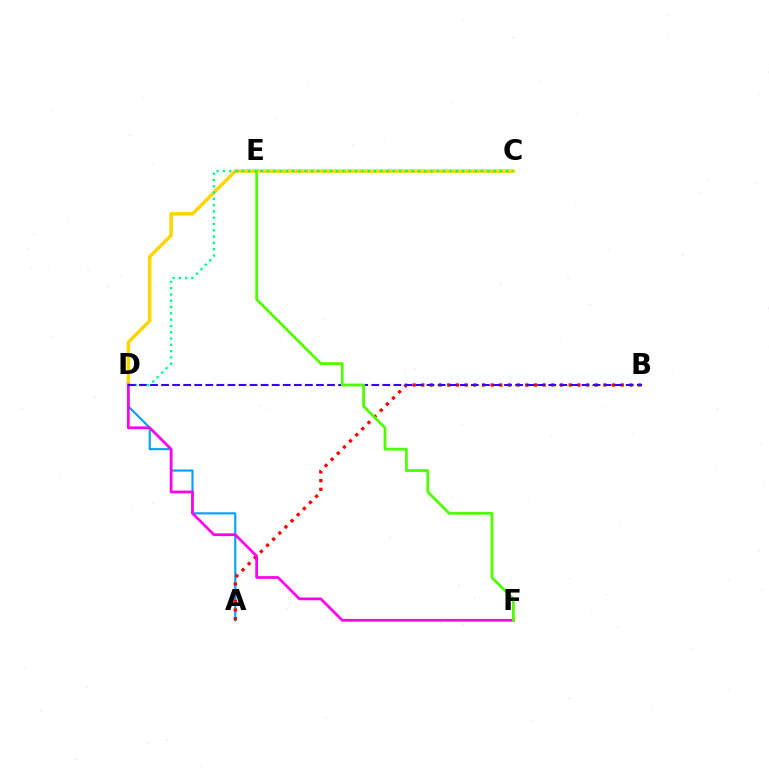{('C', 'D'): [{'color': '#ffd500', 'line_style': 'solid', 'thickness': 2.52}, {'color': '#00ff86', 'line_style': 'dotted', 'thickness': 1.71}], ('A', 'D'): [{'color': '#009eff', 'line_style': 'solid', 'thickness': 1.51}], ('A', 'B'): [{'color': '#ff0000', 'line_style': 'dotted', 'thickness': 2.36}], ('D', 'F'): [{'color': '#ff00ed', 'line_style': 'solid', 'thickness': 1.98}], ('B', 'D'): [{'color': '#3700ff', 'line_style': 'dashed', 'thickness': 1.5}], ('E', 'F'): [{'color': '#4fff00', 'line_style': 'solid', 'thickness': 2.0}]}